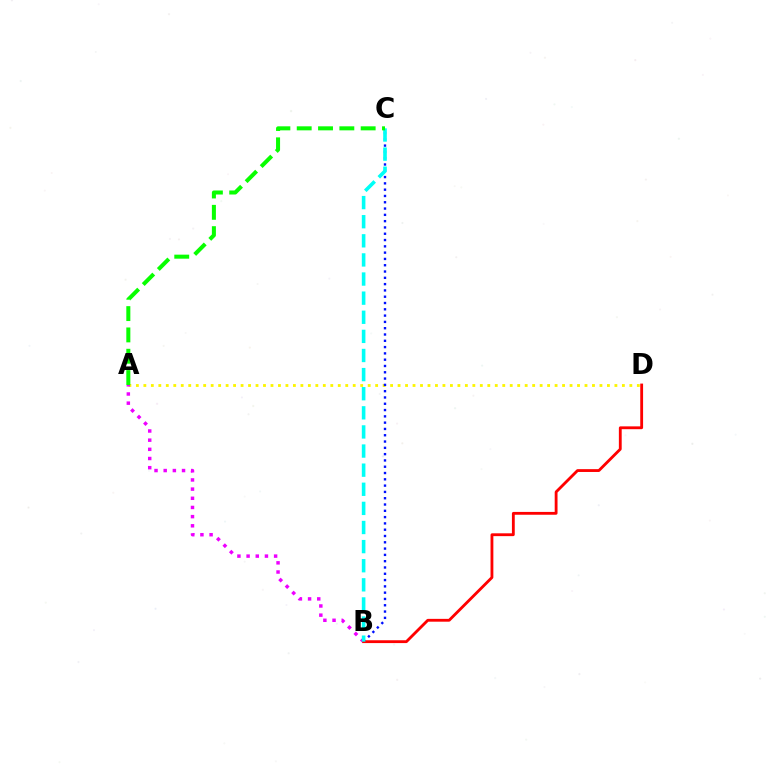{('A', 'D'): [{'color': '#fcf500', 'line_style': 'dotted', 'thickness': 2.03}], ('A', 'B'): [{'color': '#ee00ff', 'line_style': 'dotted', 'thickness': 2.49}], ('B', 'C'): [{'color': '#0010ff', 'line_style': 'dotted', 'thickness': 1.71}, {'color': '#00fff6', 'line_style': 'dashed', 'thickness': 2.6}], ('B', 'D'): [{'color': '#ff0000', 'line_style': 'solid', 'thickness': 2.04}], ('A', 'C'): [{'color': '#08ff00', 'line_style': 'dashed', 'thickness': 2.9}]}